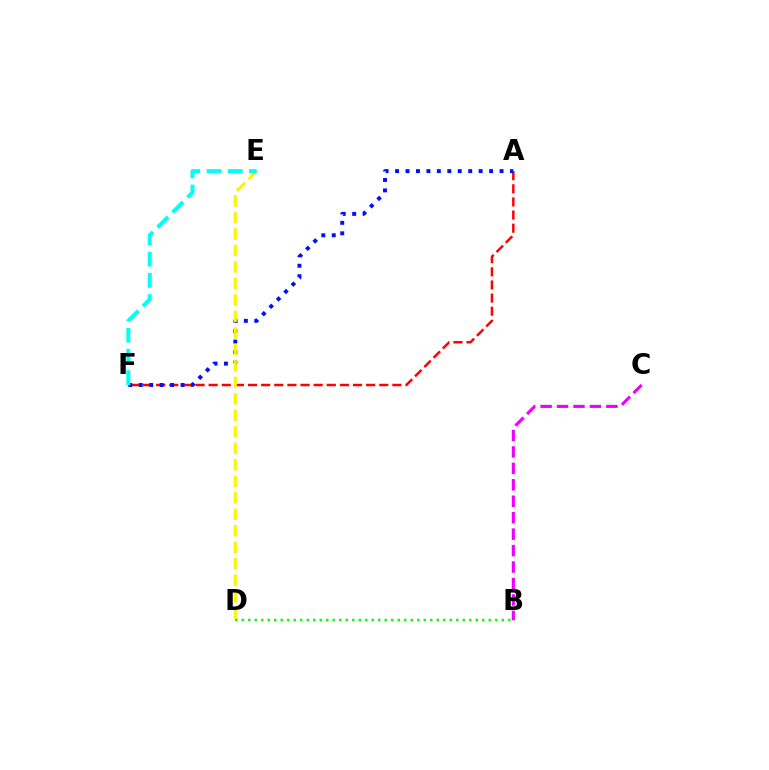{('A', 'F'): [{'color': '#ff0000', 'line_style': 'dashed', 'thickness': 1.78}, {'color': '#0010ff', 'line_style': 'dotted', 'thickness': 2.84}], ('B', 'D'): [{'color': '#08ff00', 'line_style': 'dotted', 'thickness': 1.77}], ('B', 'C'): [{'color': '#ee00ff', 'line_style': 'dashed', 'thickness': 2.23}], ('D', 'E'): [{'color': '#fcf500', 'line_style': 'dashed', 'thickness': 2.24}], ('E', 'F'): [{'color': '#00fff6', 'line_style': 'dashed', 'thickness': 2.88}]}